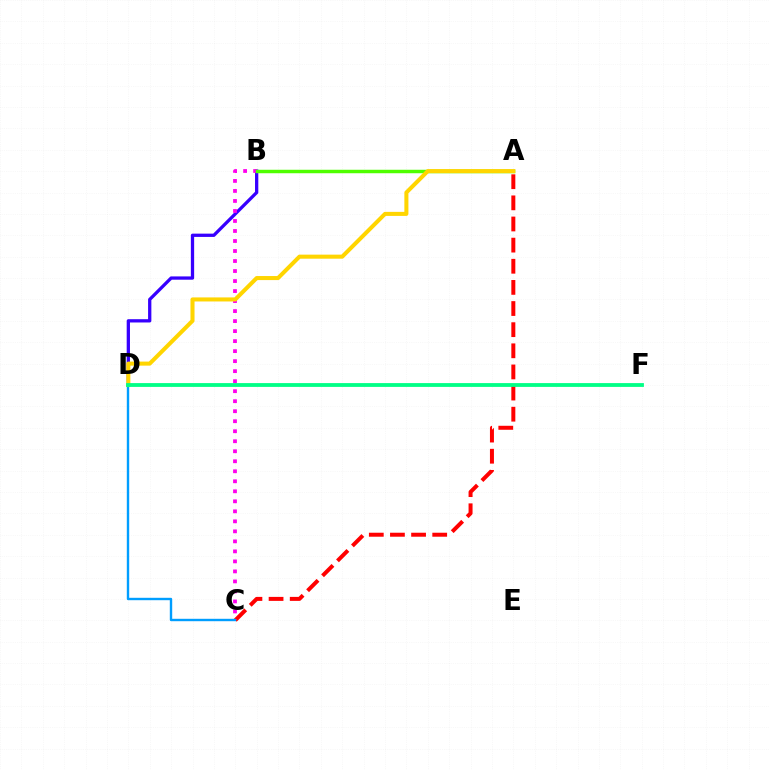{('A', 'C'): [{'color': '#ff0000', 'line_style': 'dashed', 'thickness': 2.87}], ('B', 'D'): [{'color': '#3700ff', 'line_style': 'solid', 'thickness': 2.36}], ('B', 'C'): [{'color': '#ff00ed', 'line_style': 'dotted', 'thickness': 2.72}], ('C', 'D'): [{'color': '#009eff', 'line_style': 'solid', 'thickness': 1.72}], ('A', 'B'): [{'color': '#4fff00', 'line_style': 'solid', 'thickness': 2.5}], ('A', 'D'): [{'color': '#ffd500', 'line_style': 'solid', 'thickness': 2.92}], ('D', 'F'): [{'color': '#00ff86', 'line_style': 'solid', 'thickness': 2.74}]}